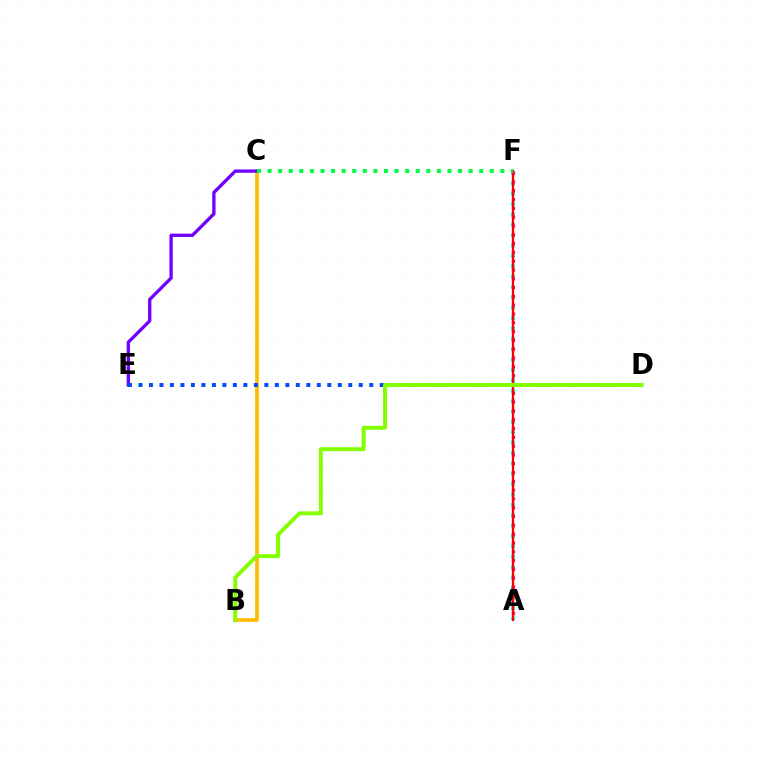{('B', 'C'): [{'color': '#ffbd00', 'line_style': 'solid', 'thickness': 2.69}], ('C', 'E'): [{'color': '#7200ff', 'line_style': 'solid', 'thickness': 2.39}], ('A', 'F'): [{'color': '#00fff6', 'line_style': 'dotted', 'thickness': 2.82}, {'color': '#ff00cf', 'line_style': 'dotted', 'thickness': 2.39}, {'color': '#ff0000', 'line_style': 'solid', 'thickness': 1.65}], ('D', 'E'): [{'color': '#004bff', 'line_style': 'dotted', 'thickness': 2.85}], ('C', 'F'): [{'color': '#00ff39', 'line_style': 'dotted', 'thickness': 2.88}], ('B', 'D'): [{'color': '#84ff00', 'line_style': 'solid', 'thickness': 2.84}]}